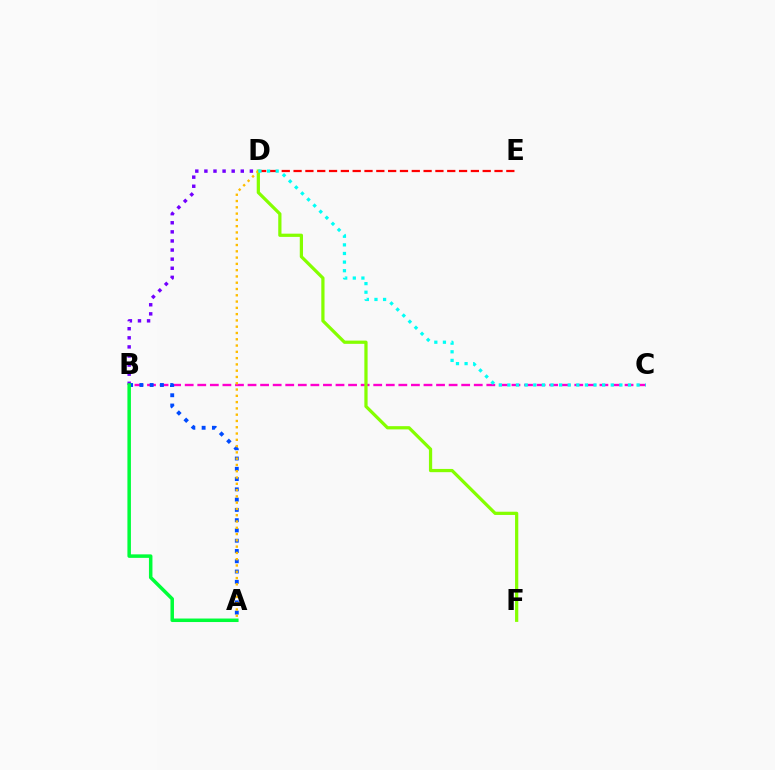{('D', 'E'): [{'color': '#ff0000', 'line_style': 'dashed', 'thickness': 1.61}], ('B', 'C'): [{'color': '#ff00cf', 'line_style': 'dashed', 'thickness': 1.71}], ('B', 'D'): [{'color': '#7200ff', 'line_style': 'dotted', 'thickness': 2.47}], ('A', 'B'): [{'color': '#004bff', 'line_style': 'dotted', 'thickness': 2.79}, {'color': '#00ff39', 'line_style': 'solid', 'thickness': 2.53}], ('D', 'F'): [{'color': '#84ff00', 'line_style': 'solid', 'thickness': 2.33}], ('A', 'D'): [{'color': '#ffbd00', 'line_style': 'dotted', 'thickness': 1.71}], ('C', 'D'): [{'color': '#00fff6', 'line_style': 'dotted', 'thickness': 2.34}]}